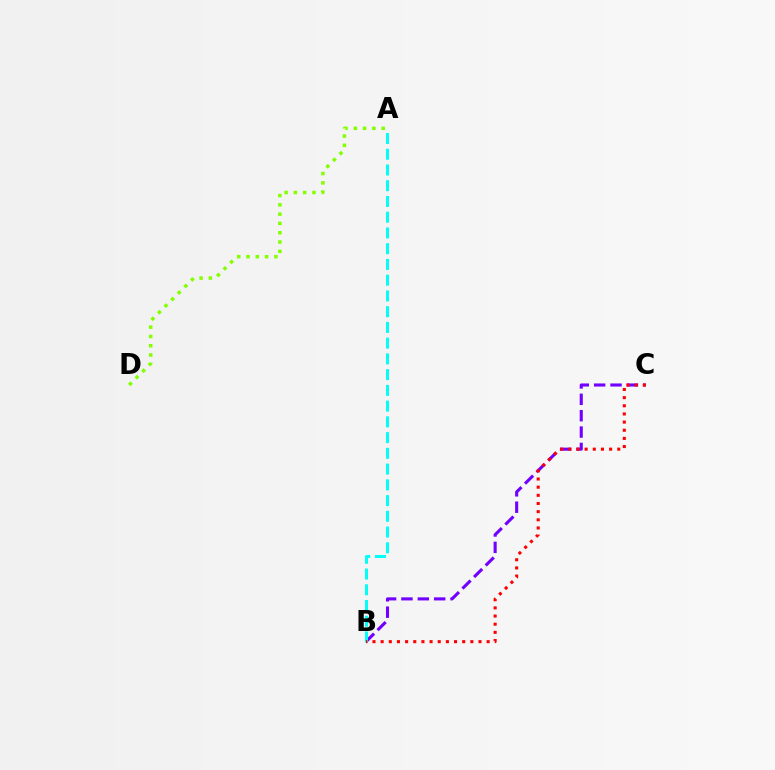{('A', 'D'): [{'color': '#84ff00', 'line_style': 'dotted', 'thickness': 2.52}], ('B', 'C'): [{'color': '#7200ff', 'line_style': 'dashed', 'thickness': 2.22}, {'color': '#ff0000', 'line_style': 'dotted', 'thickness': 2.22}], ('A', 'B'): [{'color': '#00fff6', 'line_style': 'dashed', 'thickness': 2.14}]}